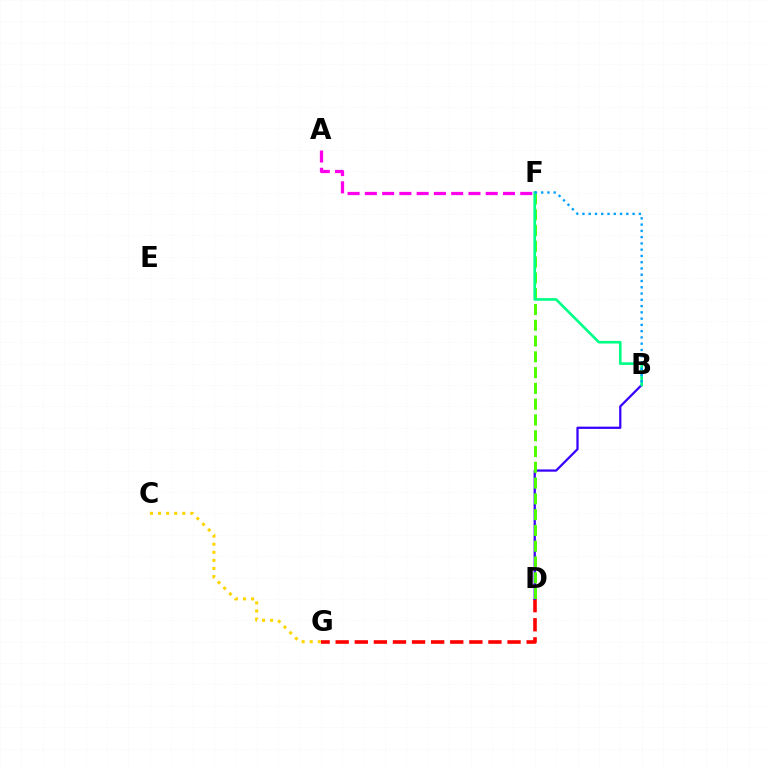{('C', 'G'): [{'color': '#ffd500', 'line_style': 'dotted', 'thickness': 2.2}], ('A', 'F'): [{'color': '#ff00ed', 'line_style': 'dashed', 'thickness': 2.35}], ('D', 'G'): [{'color': '#ff0000', 'line_style': 'dashed', 'thickness': 2.59}], ('B', 'D'): [{'color': '#3700ff', 'line_style': 'solid', 'thickness': 1.62}], ('D', 'F'): [{'color': '#4fff00', 'line_style': 'dashed', 'thickness': 2.14}], ('B', 'F'): [{'color': '#00ff86', 'line_style': 'solid', 'thickness': 1.9}, {'color': '#009eff', 'line_style': 'dotted', 'thickness': 1.7}]}